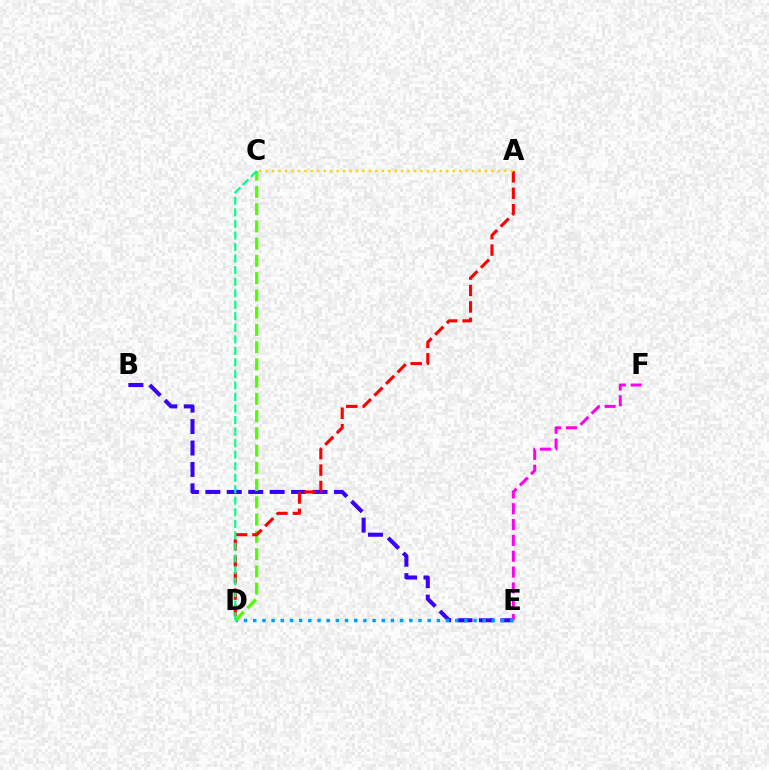{('B', 'E'): [{'color': '#3700ff', 'line_style': 'dashed', 'thickness': 2.91}], ('E', 'F'): [{'color': '#ff00ed', 'line_style': 'dashed', 'thickness': 2.15}], ('D', 'E'): [{'color': '#009eff', 'line_style': 'dotted', 'thickness': 2.49}], ('C', 'D'): [{'color': '#4fff00', 'line_style': 'dashed', 'thickness': 2.34}, {'color': '#00ff86', 'line_style': 'dashed', 'thickness': 1.57}], ('A', 'D'): [{'color': '#ff0000', 'line_style': 'dashed', 'thickness': 2.23}], ('A', 'C'): [{'color': '#ffd500', 'line_style': 'dotted', 'thickness': 1.75}]}